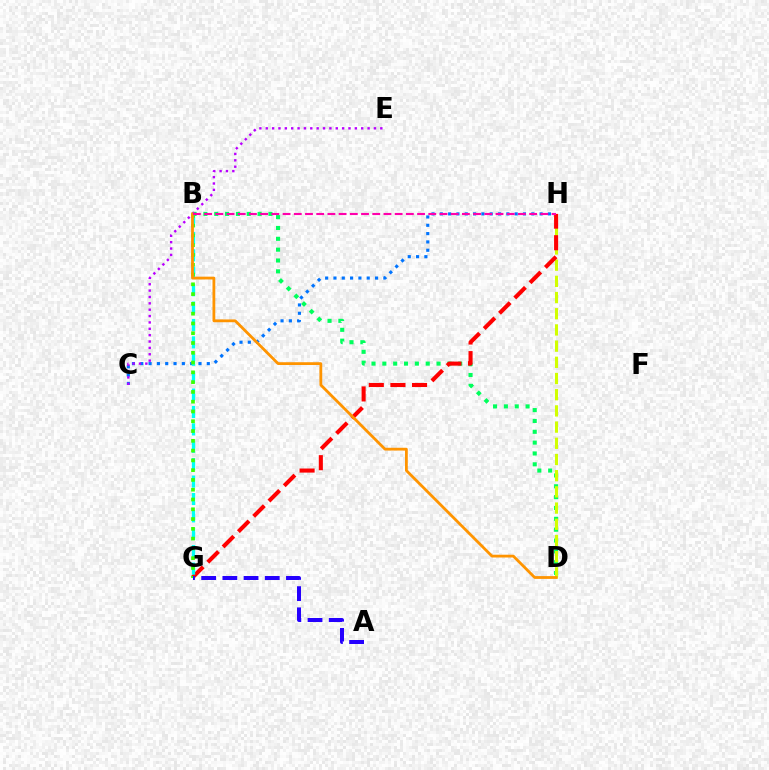{('C', 'H'): [{'color': '#0074ff', 'line_style': 'dotted', 'thickness': 2.26}], ('B', 'D'): [{'color': '#00ff5c', 'line_style': 'dotted', 'thickness': 2.95}, {'color': '#ff9400', 'line_style': 'solid', 'thickness': 2.01}], ('C', 'E'): [{'color': '#b900ff', 'line_style': 'dotted', 'thickness': 1.73}], ('D', 'H'): [{'color': '#d1ff00', 'line_style': 'dashed', 'thickness': 2.2}], ('G', 'H'): [{'color': '#ff0000', 'line_style': 'dashed', 'thickness': 2.94}], ('B', 'G'): [{'color': '#00fff6', 'line_style': 'dashed', 'thickness': 2.36}, {'color': '#3dff00', 'line_style': 'dotted', 'thickness': 2.66}], ('B', 'H'): [{'color': '#ff00ac', 'line_style': 'dashed', 'thickness': 1.52}], ('A', 'G'): [{'color': '#2500ff', 'line_style': 'dashed', 'thickness': 2.88}]}